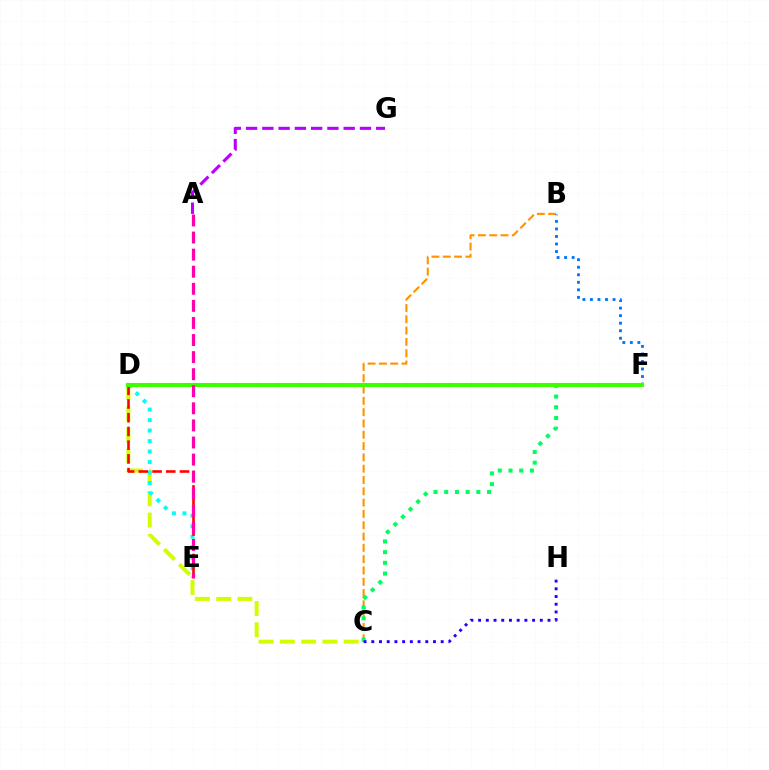{('B', 'C'): [{'color': '#ff9400', 'line_style': 'dashed', 'thickness': 1.54}], ('C', 'F'): [{'color': '#00ff5c', 'line_style': 'dotted', 'thickness': 2.91}], ('B', 'F'): [{'color': '#0074ff', 'line_style': 'dotted', 'thickness': 2.05}], ('C', 'D'): [{'color': '#d1ff00', 'line_style': 'dashed', 'thickness': 2.89}], ('D', 'E'): [{'color': '#00fff6', 'line_style': 'dotted', 'thickness': 2.85}, {'color': '#ff0000', 'line_style': 'dashed', 'thickness': 1.86}], ('A', 'G'): [{'color': '#b900ff', 'line_style': 'dashed', 'thickness': 2.21}], ('C', 'H'): [{'color': '#2500ff', 'line_style': 'dotted', 'thickness': 2.1}], ('D', 'F'): [{'color': '#3dff00', 'line_style': 'solid', 'thickness': 2.96}], ('A', 'E'): [{'color': '#ff00ac', 'line_style': 'dashed', 'thickness': 2.32}]}